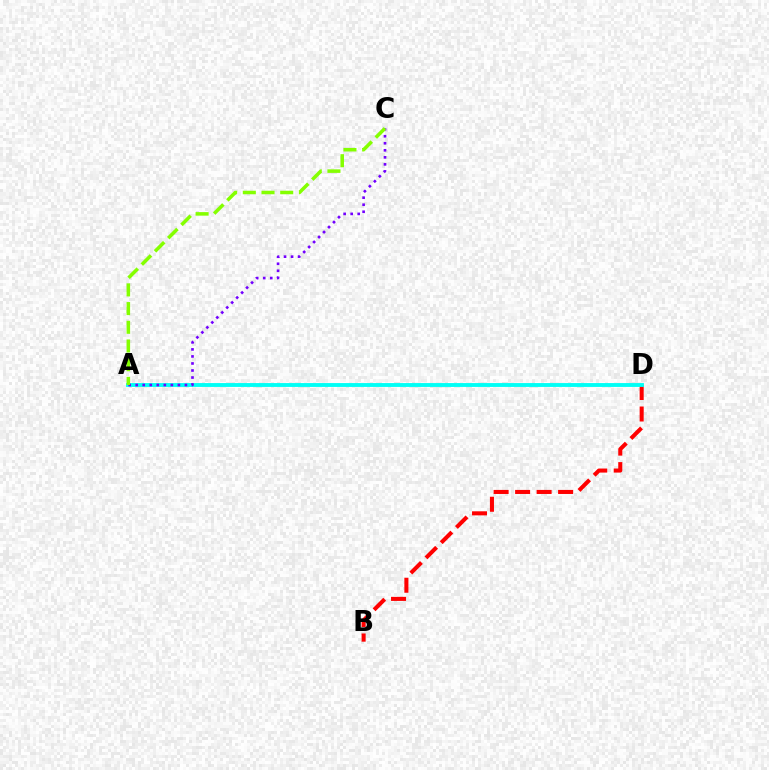{('B', 'D'): [{'color': '#ff0000', 'line_style': 'dashed', 'thickness': 2.92}], ('A', 'D'): [{'color': '#00fff6', 'line_style': 'solid', 'thickness': 2.78}], ('A', 'C'): [{'color': '#7200ff', 'line_style': 'dotted', 'thickness': 1.91}, {'color': '#84ff00', 'line_style': 'dashed', 'thickness': 2.54}]}